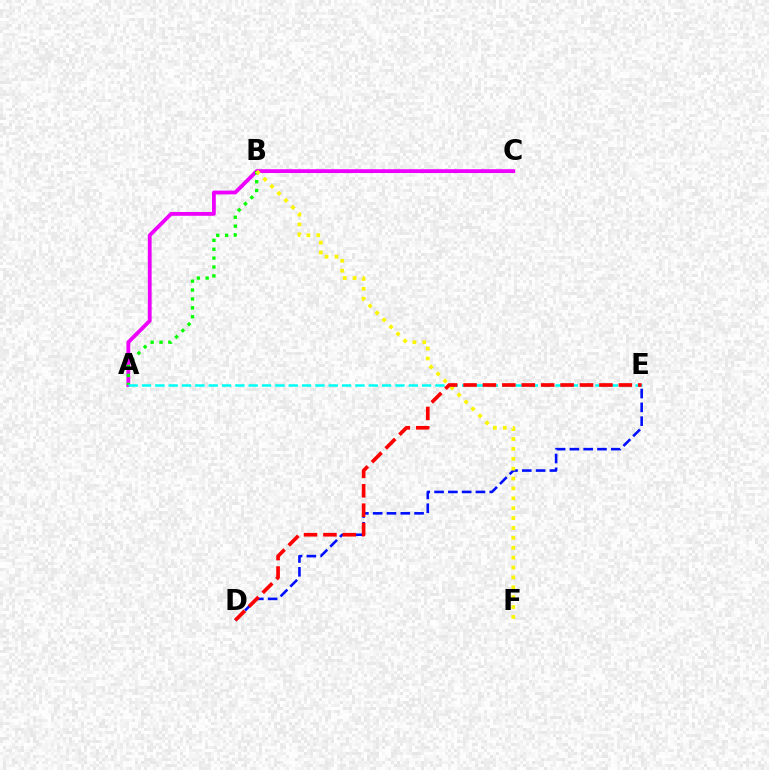{('A', 'C'): [{'color': '#ee00ff', 'line_style': 'solid', 'thickness': 2.74}], ('A', 'B'): [{'color': '#08ff00', 'line_style': 'dotted', 'thickness': 2.42}], ('D', 'E'): [{'color': '#0010ff', 'line_style': 'dashed', 'thickness': 1.87}, {'color': '#ff0000', 'line_style': 'dashed', 'thickness': 2.64}], ('A', 'E'): [{'color': '#00fff6', 'line_style': 'dashed', 'thickness': 1.81}], ('B', 'F'): [{'color': '#fcf500', 'line_style': 'dotted', 'thickness': 2.69}]}